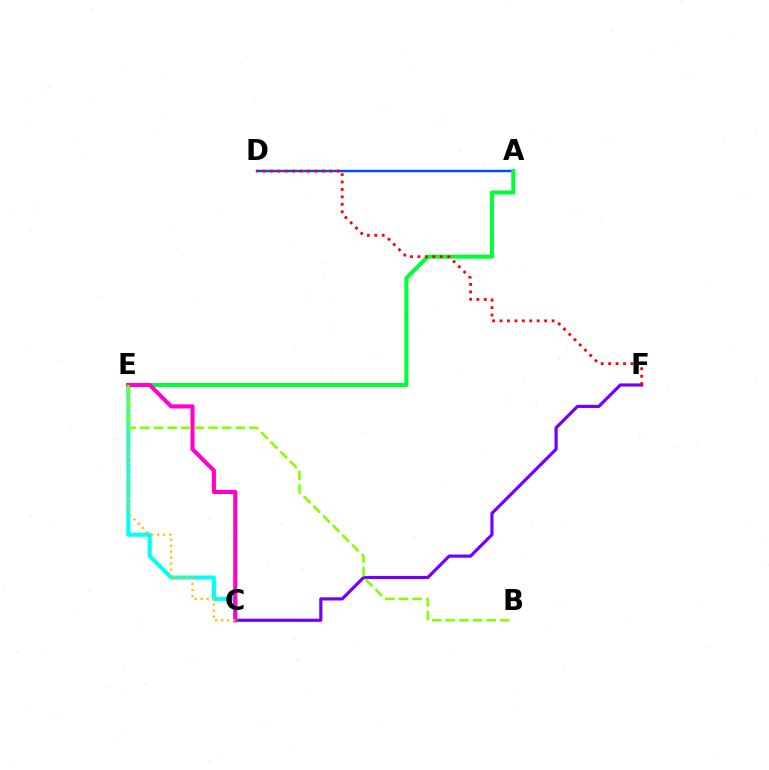{('C', 'F'): [{'color': '#7200ff', 'line_style': 'solid', 'thickness': 2.29}], ('A', 'D'): [{'color': '#004bff', 'line_style': 'solid', 'thickness': 1.75}], ('C', 'E'): [{'color': '#00fff6', 'line_style': 'solid', 'thickness': 2.95}, {'color': '#ff00cf', 'line_style': 'solid', 'thickness': 2.95}, {'color': '#ffbd00', 'line_style': 'dotted', 'thickness': 1.63}], ('A', 'E'): [{'color': '#00ff39', 'line_style': 'solid', 'thickness': 2.93}], ('D', 'F'): [{'color': '#ff0000', 'line_style': 'dotted', 'thickness': 2.02}], ('B', 'E'): [{'color': '#84ff00', 'line_style': 'dashed', 'thickness': 1.85}]}